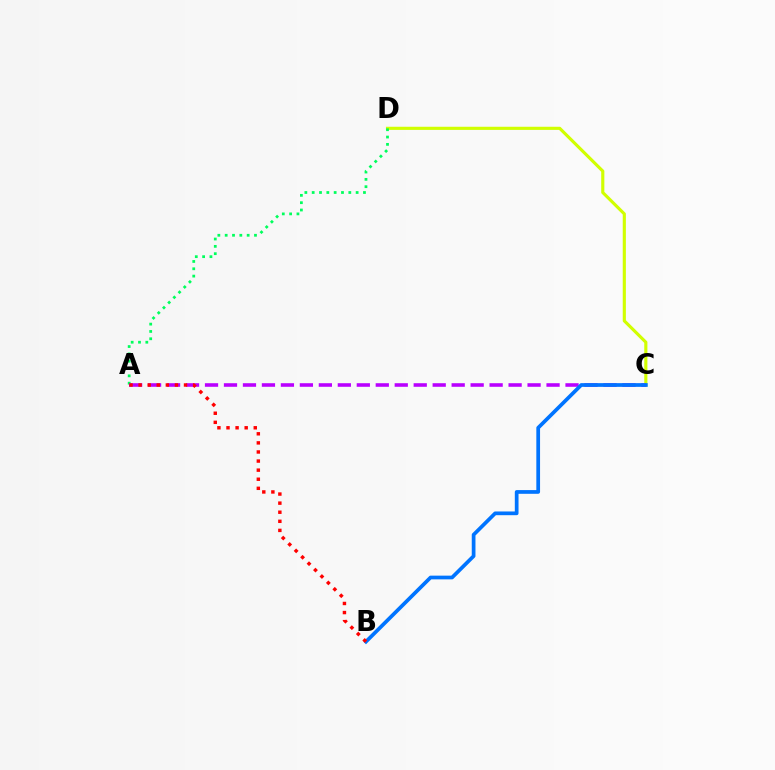{('C', 'D'): [{'color': '#d1ff00', 'line_style': 'solid', 'thickness': 2.26}], ('A', 'D'): [{'color': '#00ff5c', 'line_style': 'dotted', 'thickness': 1.99}], ('A', 'C'): [{'color': '#b900ff', 'line_style': 'dashed', 'thickness': 2.58}], ('B', 'C'): [{'color': '#0074ff', 'line_style': 'solid', 'thickness': 2.68}], ('A', 'B'): [{'color': '#ff0000', 'line_style': 'dotted', 'thickness': 2.47}]}